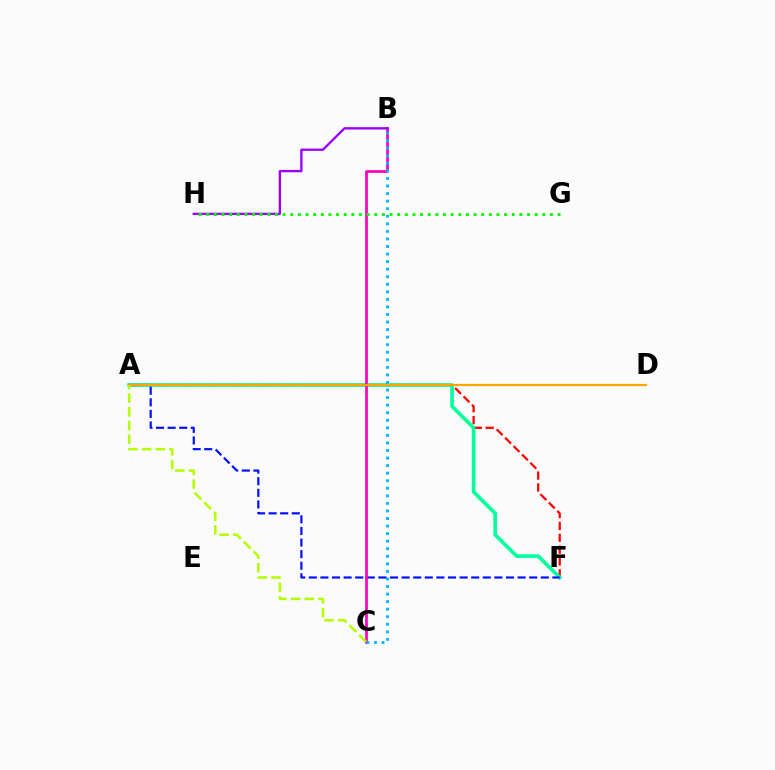{('A', 'F'): [{'color': '#ff0000', 'line_style': 'dashed', 'thickness': 1.61}, {'color': '#00ff9d', 'line_style': 'solid', 'thickness': 2.62}, {'color': '#0010ff', 'line_style': 'dashed', 'thickness': 1.58}], ('B', 'C'): [{'color': '#ff00bd', 'line_style': 'solid', 'thickness': 1.97}, {'color': '#00b5ff', 'line_style': 'dotted', 'thickness': 2.05}], ('A', 'D'): [{'color': '#ffa500', 'line_style': 'solid', 'thickness': 1.58}], ('B', 'H'): [{'color': '#9b00ff', 'line_style': 'solid', 'thickness': 1.69}], ('A', 'C'): [{'color': '#b3ff00', 'line_style': 'dashed', 'thickness': 1.86}], ('G', 'H'): [{'color': '#08ff00', 'line_style': 'dotted', 'thickness': 2.08}]}